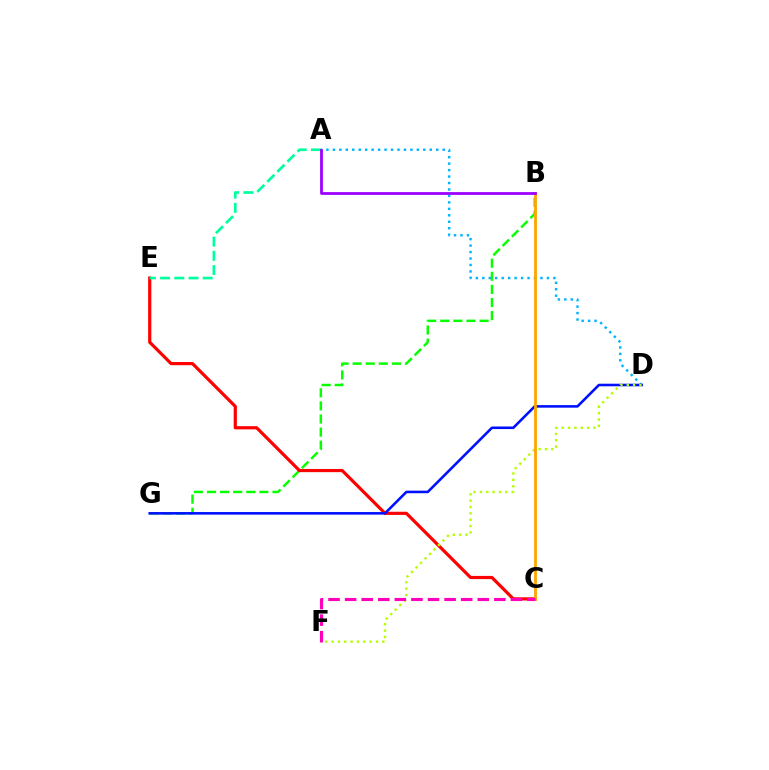{('A', 'D'): [{'color': '#00b5ff', 'line_style': 'dotted', 'thickness': 1.76}], ('B', 'G'): [{'color': '#08ff00', 'line_style': 'dashed', 'thickness': 1.78}], ('C', 'E'): [{'color': '#ff0000', 'line_style': 'solid', 'thickness': 2.29}], ('D', 'G'): [{'color': '#0010ff', 'line_style': 'solid', 'thickness': 1.86}], ('A', 'E'): [{'color': '#00ff9d', 'line_style': 'dashed', 'thickness': 1.93}], ('D', 'F'): [{'color': '#b3ff00', 'line_style': 'dotted', 'thickness': 1.73}], ('B', 'C'): [{'color': '#ffa500', 'line_style': 'solid', 'thickness': 2.03}], ('C', 'F'): [{'color': '#ff00bd', 'line_style': 'dashed', 'thickness': 2.25}], ('A', 'B'): [{'color': '#9b00ff', 'line_style': 'solid', 'thickness': 2.0}]}